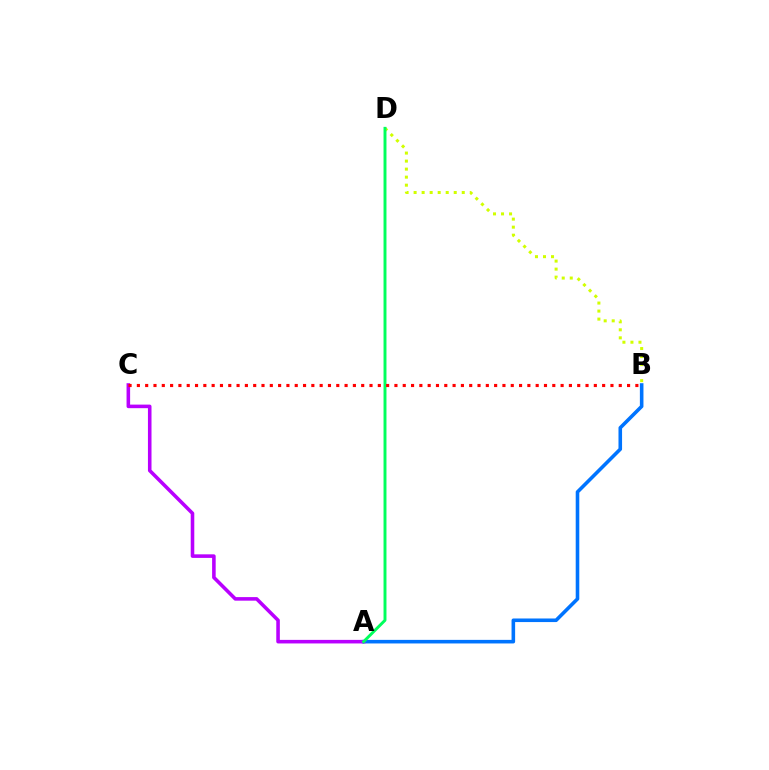{('B', 'D'): [{'color': '#d1ff00', 'line_style': 'dotted', 'thickness': 2.18}], ('A', 'B'): [{'color': '#0074ff', 'line_style': 'solid', 'thickness': 2.58}], ('A', 'C'): [{'color': '#b900ff', 'line_style': 'solid', 'thickness': 2.57}], ('A', 'D'): [{'color': '#00ff5c', 'line_style': 'solid', 'thickness': 2.11}], ('B', 'C'): [{'color': '#ff0000', 'line_style': 'dotted', 'thickness': 2.26}]}